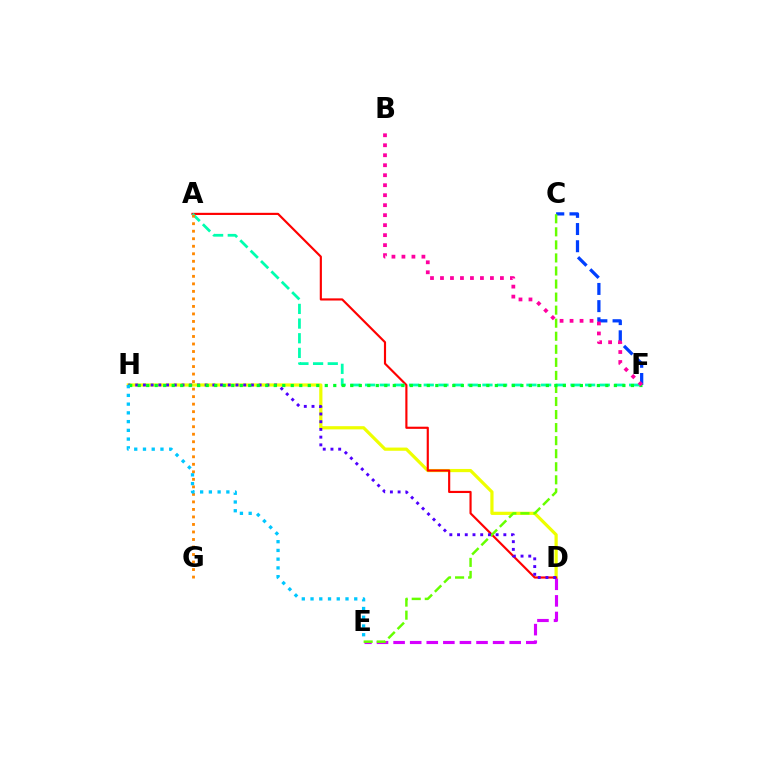{('D', 'H'): [{'color': '#eeff00', 'line_style': 'solid', 'thickness': 2.31}, {'color': '#4f00ff', 'line_style': 'dotted', 'thickness': 2.1}], ('C', 'F'): [{'color': '#003fff', 'line_style': 'dashed', 'thickness': 2.33}], ('D', 'E'): [{'color': '#d600ff', 'line_style': 'dashed', 'thickness': 2.25}], ('A', 'D'): [{'color': '#ff0000', 'line_style': 'solid', 'thickness': 1.55}], ('A', 'F'): [{'color': '#00ffaf', 'line_style': 'dashed', 'thickness': 1.99}], ('A', 'G'): [{'color': '#ff8800', 'line_style': 'dotted', 'thickness': 2.04}], ('C', 'E'): [{'color': '#66ff00', 'line_style': 'dashed', 'thickness': 1.77}], ('F', 'H'): [{'color': '#00ff27', 'line_style': 'dotted', 'thickness': 2.31}], ('B', 'F'): [{'color': '#ff00a0', 'line_style': 'dotted', 'thickness': 2.71}], ('E', 'H'): [{'color': '#00c7ff', 'line_style': 'dotted', 'thickness': 2.37}]}